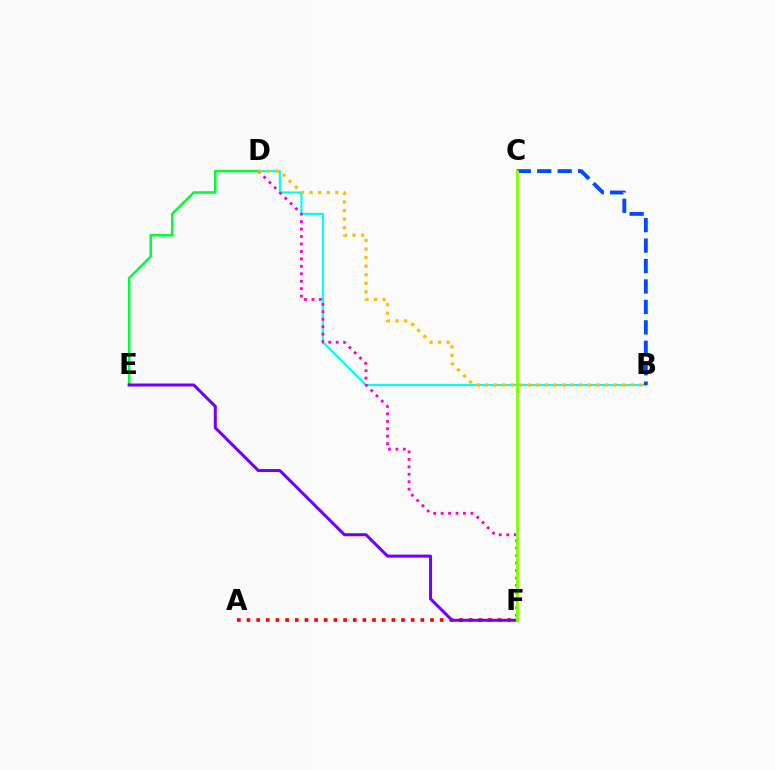{('B', 'D'): [{'color': '#00fff6', 'line_style': 'solid', 'thickness': 1.54}, {'color': '#ffbd00', 'line_style': 'dotted', 'thickness': 2.33}], ('A', 'F'): [{'color': '#ff0000', 'line_style': 'dotted', 'thickness': 2.62}], ('D', 'F'): [{'color': '#ff00cf', 'line_style': 'dotted', 'thickness': 2.02}], ('B', 'C'): [{'color': '#004bff', 'line_style': 'dashed', 'thickness': 2.78}], ('D', 'E'): [{'color': '#00ff39', 'line_style': 'solid', 'thickness': 1.84}], ('E', 'F'): [{'color': '#7200ff', 'line_style': 'solid', 'thickness': 2.18}], ('C', 'F'): [{'color': '#84ff00', 'line_style': 'solid', 'thickness': 2.03}]}